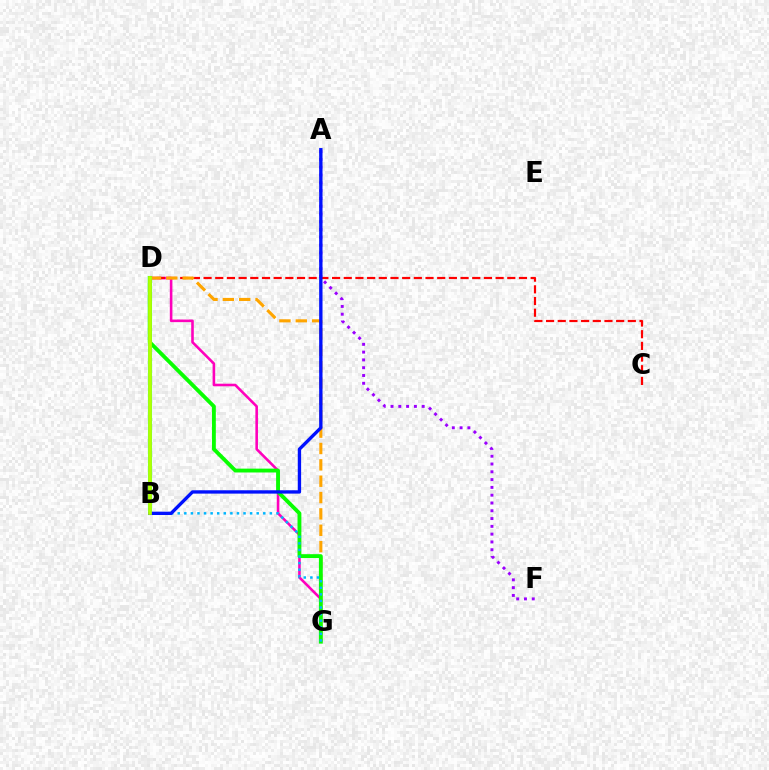{('B', 'D'): [{'color': '#00ff9d', 'line_style': 'solid', 'thickness': 2.94}, {'color': '#b3ff00', 'line_style': 'solid', 'thickness': 2.69}], ('D', 'G'): [{'color': '#ff00bd', 'line_style': 'solid', 'thickness': 1.86}, {'color': '#ffa500', 'line_style': 'dashed', 'thickness': 2.22}, {'color': '#08ff00', 'line_style': 'solid', 'thickness': 2.77}], ('C', 'D'): [{'color': '#ff0000', 'line_style': 'dashed', 'thickness': 1.59}], ('A', 'F'): [{'color': '#9b00ff', 'line_style': 'dotted', 'thickness': 2.12}], ('B', 'G'): [{'color': '#00b5ff', 'line_style': 'dotted', 'thickness': 1.79}], ('A', 'B'): [{'color': '#0010ff', 'line_style': 'solid', 'thickness': 2.41}]}